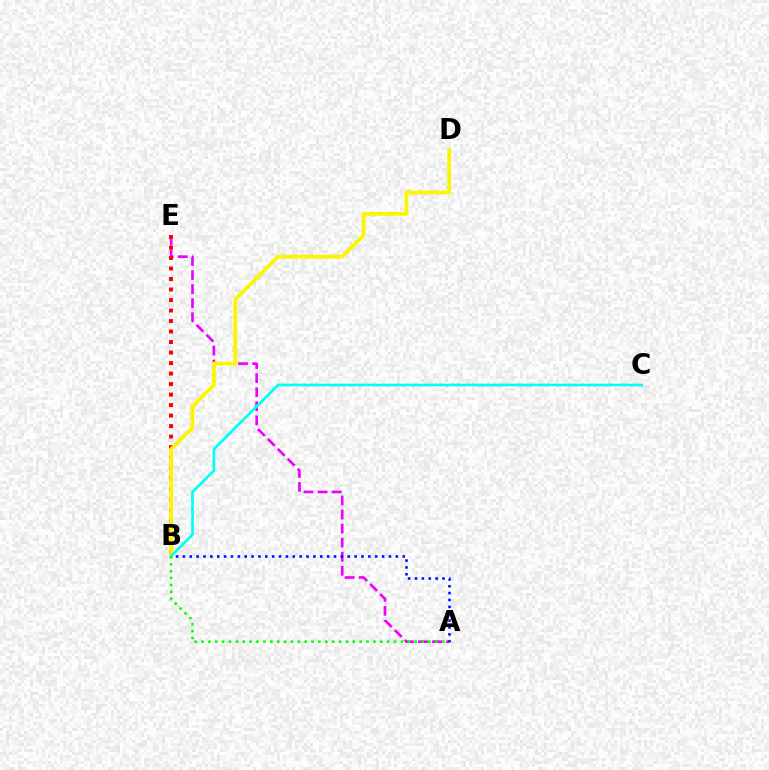{('A', 'E'): [{'color': '#ee00ff', 'line_style': 'dashed', 'thickness': 1.91}], ('B', 'E'): [{'color': '#ff0000', 'line_style': 'dotted', 'thickness': 2.85}], ('A', 'B'): [{'color': '#0010ff', 'line_style': 'dotted', 'thickness': 1.87}, {'color': '#08ff00', 'line_style': 'dotted', 'thickness': 1.87}], ('B', 'D'): [{'color': '#fcf500', 'line_style': 'solid', 'thickness': 2.7}], ('B', 'C'): [{'color': '#00fff6', 'line_style': 'solid', 'thickness': 1.93}]}